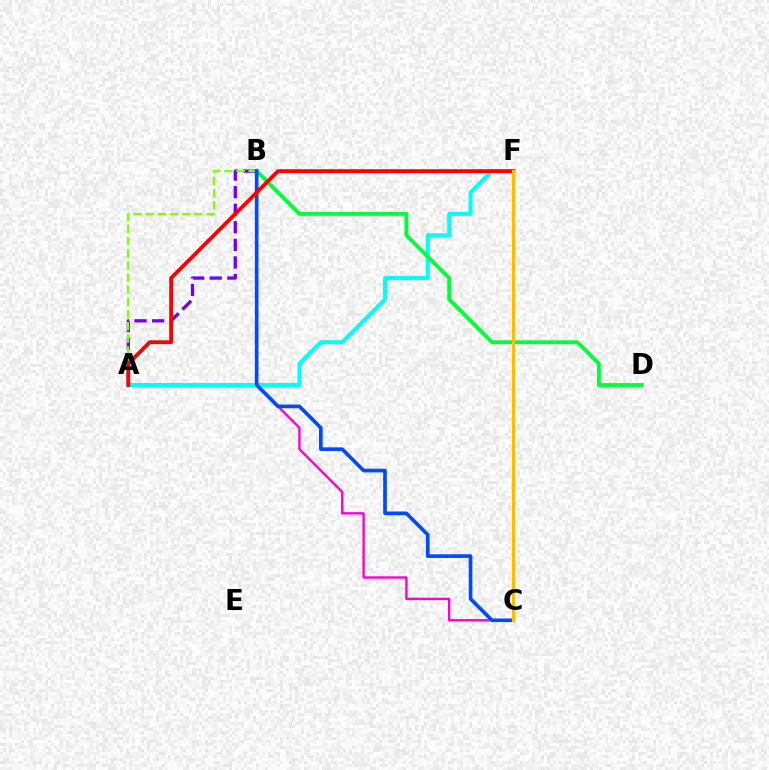{('A', 'B'): [{'color': '#7200ff', 'line_style': 'dashed', 'thickness': 2.39}, {'color': '#84ff00', 'line_style': 'dashed', 'thickness': 1.65}], ('A', 'C'): [{'color': '#ff00cf', 'line_style': 'solid', 'thickness': 1.71}], ('A', 'F'): [{'color': '#00fff6', 'line_style': 'solid', 'thickness': 2.9}, {'color': '#ff0000', 'line_style': 'solid', 'thickness': 2.74}], ('B', 'D'): [{'color': '#00ff39', 'line_style': 'solid', 'thickness': 2.78}], ('B', 'C'): [{'color': '#004bff', 'line_style': 'solid', 'thickness': 2.64}], ('C', 'F'): [{'color': '#ffbd00', 'line_style': 'solid', 'thickness': 2.28}]}